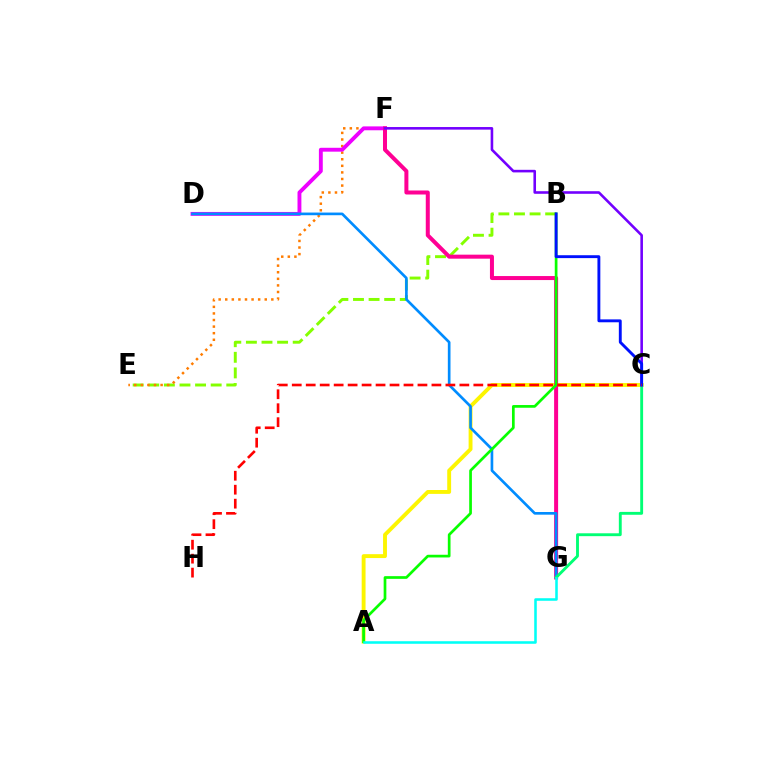{('B', 'E'): [{'color': '#84ff00', 'line_style': 'dashed', 'thickness': 2.12}], ('E', 'F'): [{'color': '#ff7c00', 'line_style': 'dotted', 'thickness': 1.79}], ('A', 'C'): [{'color': '#fcf500', 'line_style': 'solid', 'thickness': 2.79}], ('D', 'F'): [{'color': '#ee00ff', 'line_style': 'solid', 'thickness': 2.79}], ('F', 'G'): [{'color': '#ff0094', 'line_style': 'solid', 'thickness': 2.89}], ('D', 'G'): [{'color': '#008cff', 'line_style': 'solid', 'thickness': 1.92}], ('A', 'B'): [{'color': '#08ff00', 'line_style': 'solid', 'thickness': 1.95}], ('C', 'G'): [{'color': '#00ff74', 'line_style': 'solid', 'thickness': 2.07}], ('C', 'F'): [{'color': '#7200ff', 'line_style': 'solid', 'thickness': 1.87}], ('B', 'C'): [{'color': '#0010ff', 'line_style': 'solid', 'thickness': 2.08}], ('C', 'H'): [{'color': '#ff0000', 'line_style': 'dashed', 'thickness': 1.9}], ('A', 'G'): [{'color': '#00fff6', 'line_style': 'solid', 'thickness': 1.84}]}